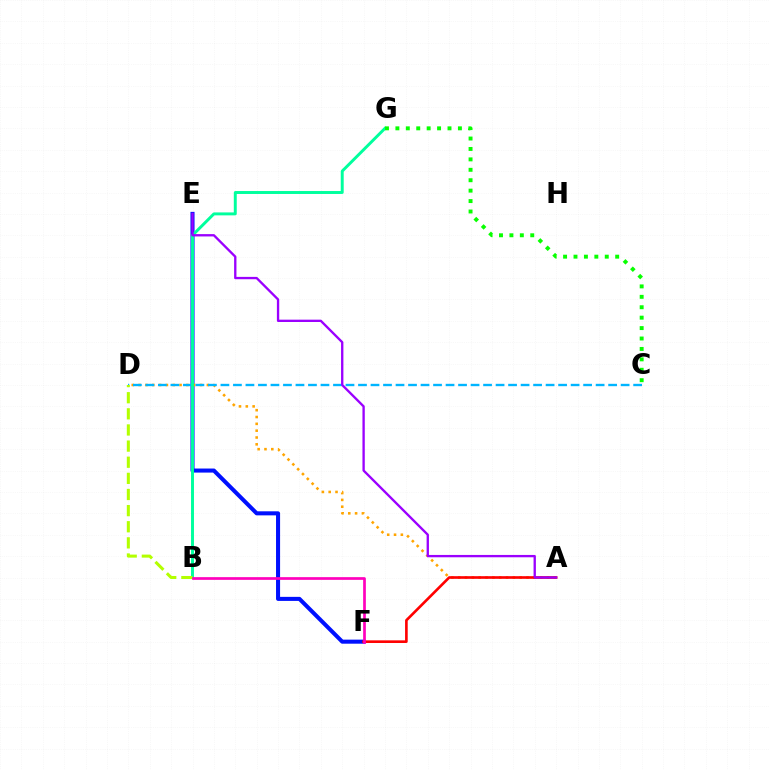{('E', 'F'): [{'color': '#0010ff', 'line_style': 'solid', 'thickness': 2.92}], ('A', 'D'): [{'color': '#ffa500', 'line_style': 'dotted', 'thickness': 1.86}], ('C', 'D'): [{'color': '#00b5ff', 'line_style': 'dashed', 'thickness': 1.7}], ('A', 'F'): [{'color': '#ff0000', 'line_style': 'solid', 'thickness': 1.9}], ('B', 'G'): [{'color': '#00ff9d', 'line_style': 'solid', 'thickness': 2.12}], ('C', 'G'): [{'color': '#08ff00', 'line_style': 'dotted', 'thickness': 2.83}], ('A', 'E'): [{'color': '#9b00ff', 'line_style': 'solid', 'thickness': 1.68}], ('B', 'D'): [{'color': '#b3ff00', 'line_style': 'dashed', 'thickness': 2.19}], ('B', 'F'): [{'color': '#ff00bd', 'line_style': 'solid', 'thickness': 1.95}]}